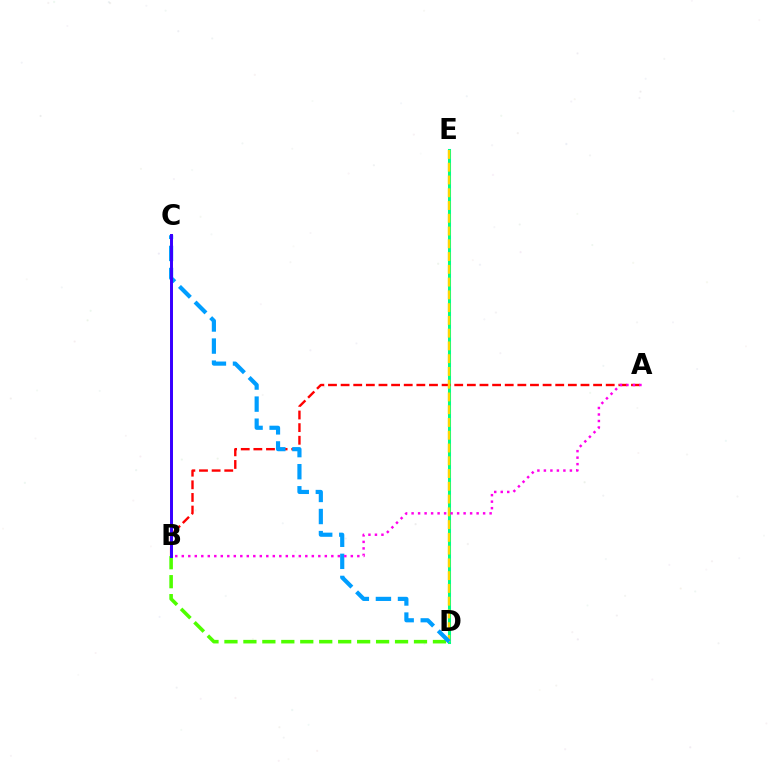{('D', 'E'): [{'color': '#00ff86', 'line_style': 'solid', 'thickness': 2.2}, {'color': '#ffd500', 'line_style': 'dashed', 'thickness': 1.73}], ('A', 'B'): [{'color': '#ff0000', 'line_style': 'dashed', 'thickness': 1.72}, {'color': '#ff00ed', 'line_style': 'dotted', 'thickness': 1.77}], ('B', 'D'): [{'color': '#4fff00', 'line_style': 'dashed', 'thickness': 2.57}], ('C', 'D'): [{'color': '#009eff', 'line_style': 'dashed', 'thickness': 3.0}], ('B', 'C'): [{'color': '#3700ff', 'line_style': 'solid', 'thickness': 2.14}]}